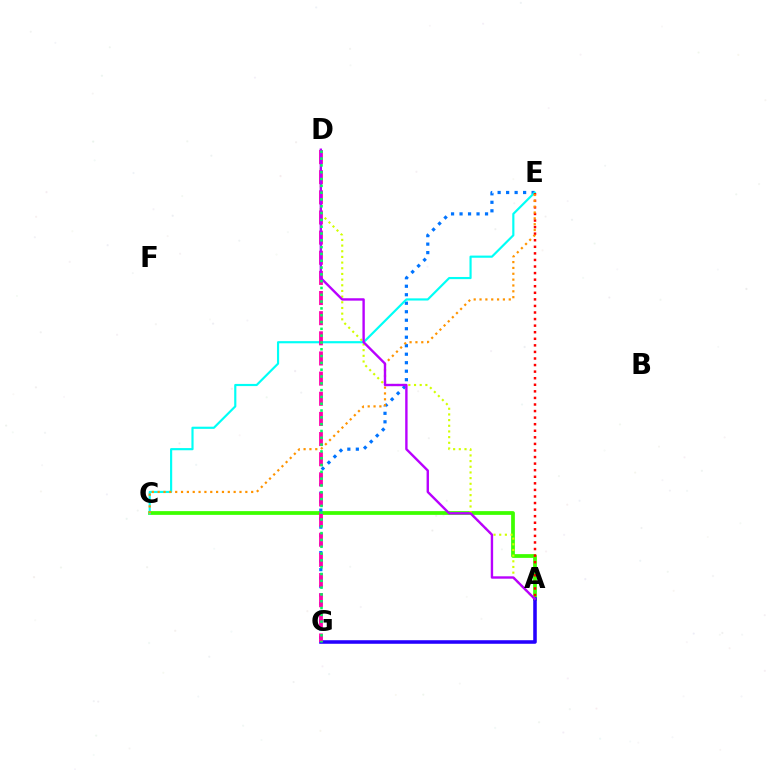{('A', 'C'): [{'color': '#3dff00', 'line_style': 'solid', 'thickness': 2.7}], ('A', 'D'): [{'color': '#d1ff00', 'line_style': 'dotted', 'thickness': 1.54}, {'color': '#b900ff', 'line_style': 'solid', 'thickness': 1.72}], ('A', 'G'): [{'color': '#2500ff', 'line_style': 'solid', 'thickness': 2.56}], ('E', 'G'): [{'color': '#0074ff', 'line_style': 'dotted', 'thickness': 2.31}], ('C', 'E'): [{'color': '#00fff6', 'line_style': 'solid', 'thickness': 1.56}, {'color': '#ff9400', 'line_style': 'dotted', 'thickness': 1.59}], ('A', 'E'): [{'color': '#ff0000', 'line_style': 'dotted', 'thickness': 1.79}], ('D', 'G'): [{'color': '#ff00ac', 'line_style': 'dashed', 'thickness': 2.74}, {'color': '#00ff5c', 'line_style': 'dotted', 'thickness': 1.85}]}